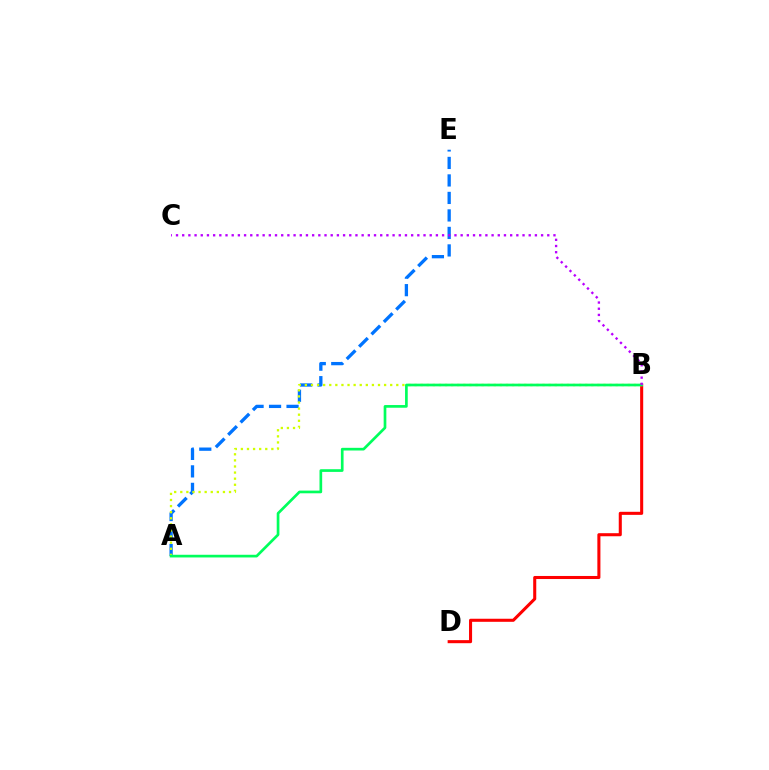{('A', 'E'): [{'color': '#0074ff', 'line_style': 'dashed', 'thickness': 2.38}], ('B', 'D'): [{'color': '#ff0000', 'line_style': 'solid', 'thickness': 2.2}], ('A', 'B'): [{'color': '#d1ff00', 'line_style': 'dotted', 'thickness': 1.66}, {'color': '#00ff5c', 'line_style': 'solid', 'thickness': 1.93}], ('B', 'C'): [{'color': '#b900ff', 'line_style': 'dotted', 'thickness': 1.68}]}